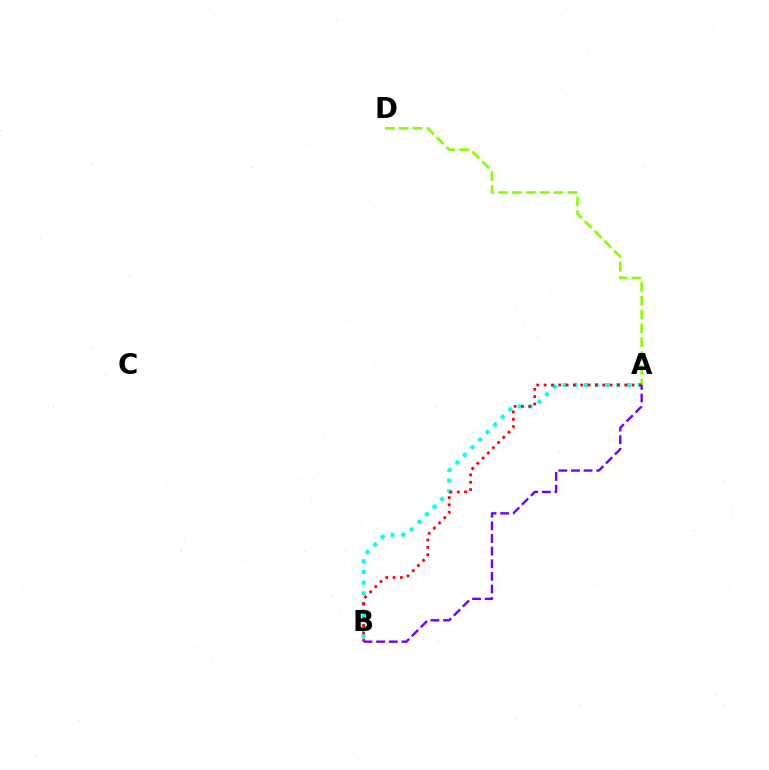{('A', 'B'): [{'color': '#00fff6', 'line_style': 'dotted', 'thickness': 2.91}, {'color': '#ff0000', 'line_style': 'dotted', 'thickness': 1.99}, {'color': '#7200ff', 'line_style': 'dashed', 'thickness': 1.72}], ('A', 'D'): [{'color': '#84ff00', 'line_style': 'dashed', 'thickness': 1.88}]}